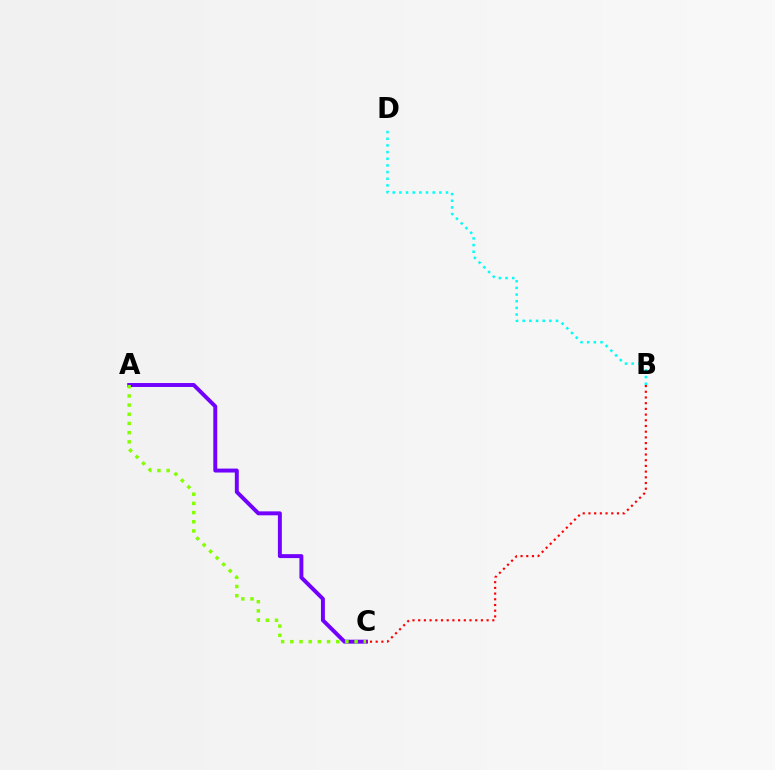{('A', 'C'): [{'color': '#7200ff', 'line_style': 'solid', 'thickness': 2.84}, {'color': '#84ff00', 'line_style': 'dotted', 'thickness': 2.5}], ('B', 'C'): [{'color': '#ff0000', 'line_style': 'dotted', 'thickness': 1.55}], ('B', 'D'): [{'color': '#00fff6', 'line_style': 'dotted', 'thickness': 1.81}]}